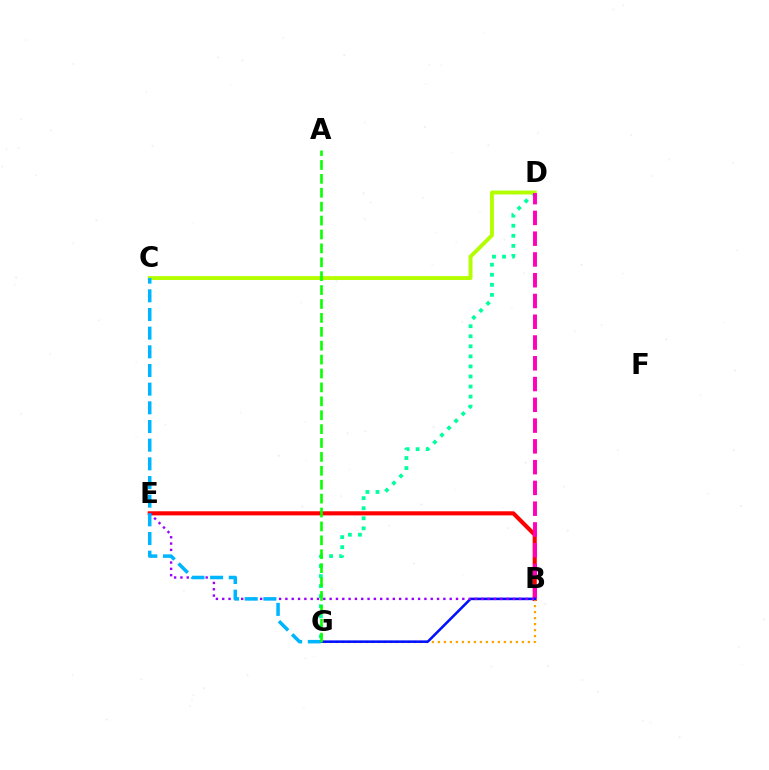{('B', 'E'): [{'color': '#ff0000', 'line_style': 'solid', 'thickness': 2.95}, {'color': '#9b00ff', 'line_style': 'dotted', 'thickness': 1.72}], ('D', 'G'): [{'color': '#00ff9d', 'line_style': 'dotted', 'thickness': 2.73}], ('B', 'G'): [{'color': '#ffa500', 'line_style': 'dotted', 'thickness': 1.63}, {'color': '#0010ff', 'line_style': 'solid', 'thickness': 1.84}], ('C', 'D'): [{'color': '#b3ff00', 'line_style': 'solid', 'thickness': 2.81}], ('B', 'D'): [{'color': '#ff00bd', 'line_style': 'dashed', 'thickness': 2.82}], ('C', 'G'): [{'color': '#00b5ff', 'line_style': 'dashed', 'thickness': 2.54}], ('A', 'G'): [{'color': '#08ff00', 'line_style': 'dashed', 'thickness': 1.89}]}